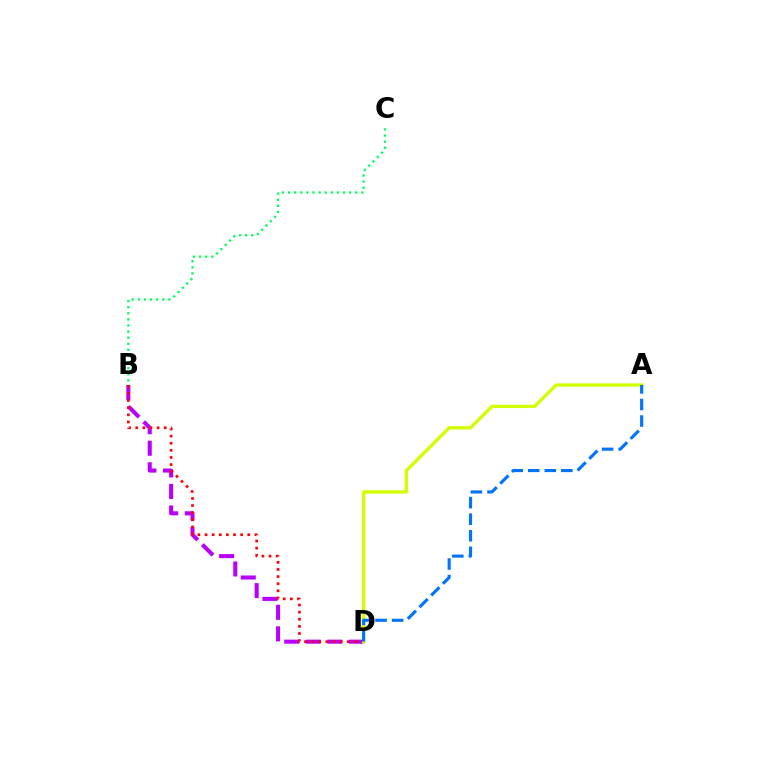{('B', 'D'): [{'color': '#b900ff', 'line_style': 'dashed', 'thickness': 2.92}, {'color': '#ff0000', 'line_style': 'dotted', 'thickness': 1.93}], ('B', 'C'): [{'color': '#00ff5c', 'line_style': 'dotted', 'thickness': 1.66}], ('A', 'D'): [{'color': '#d1ff00', 'line_style': 'solid', 'thickness': 2.38}, {'color': '#0074ff', 'line_style': 'dashed', 'thickness': 2.25}]}